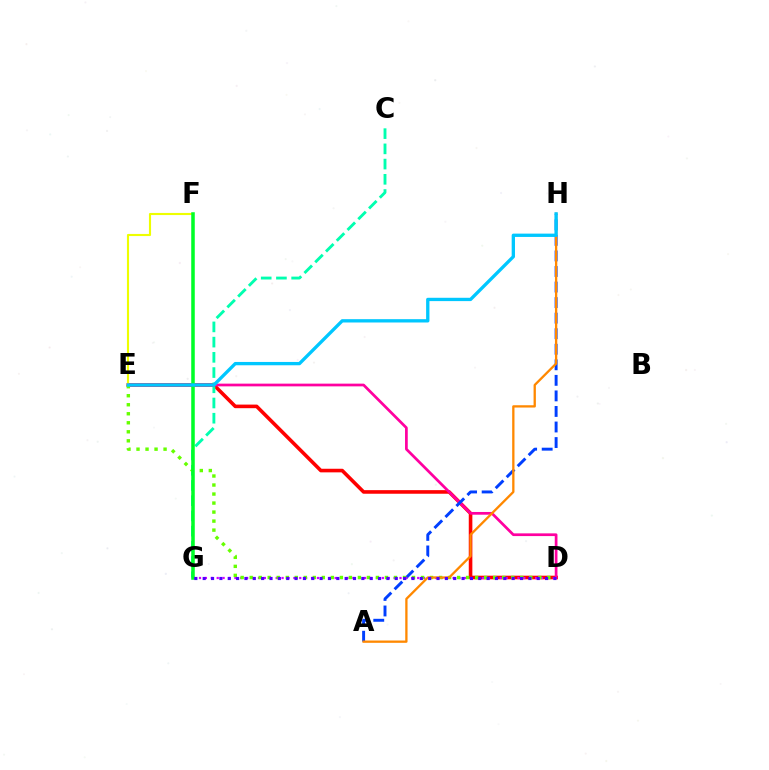{('D', 'E'): [{'color': '#ff0000', 'line_style': 'solid', 'thickness': 2.59}, {'color': '#ff00a0', 'line_style': 'solid', 'thickness': 1.96}, {'color': '#66ff00', 'line_style': 'dotted', 'thickness': 2.45}], ('E', 'F'): [{'color': '#eeff00', 'line_style': 'solid', 'thickness': 1.53}], ('C', 'G'): [{'color': '#00ffaf', 'line_style': 'dashed', 'thickness': 2.07}], ('A', 'H'): [{'color': '#003fff', 'line_style': 'dashed', 'thickness': 2.11}, {'color': '#ff8800', 'line_style': 'solid', 'thickness': 1.66}], ('D', 'G'): [{'color': '#d600ff', 'line_style': 'dotted', 'thickness': 1.6}, {'color': '#4f00ff', 'line_style': 'dotted', 'thickness': 2.27}], ('F', 'G'): [{'color': '#00ff27', 'line_style': 'solid', 'thickness': 2.54}], ('E', 'H'): [{'color': '#00c7ff', 'line_style': 'solid', 'thickness': 2.39}]}